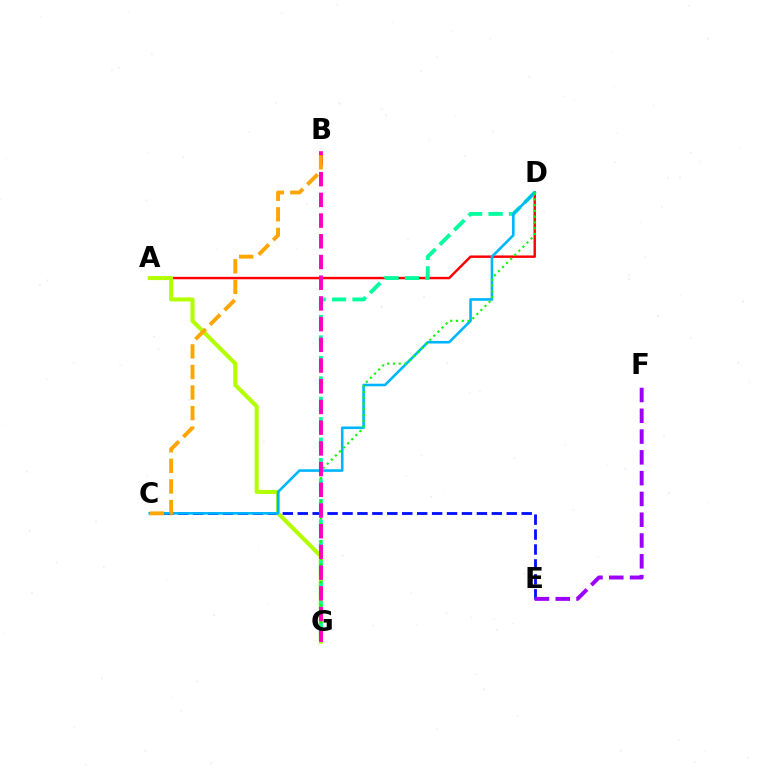{('A', 'D'): [{'color': '#ff0000', 'line_style': 'solid', 'thickness': 1.75}], ('C', 'E'): [{'color': '#0010ff', 'line_style': 'dashed', 'thickness': 2.03}], ('A', 'G'): [{'color': '#b3ff00', 'line_style': 'solid', 'thickness': 2.92}], ('D', 'G'): [{'color': '#00ff9d', 'line_style': 'dashed', 'thickness': 2.78}, {'color': '#08ff00', 'line_style': 'dotted', 'thickness': 1.57}], ('C', 'D'): [{'color': '#00b5ff', 'line_style': 'solid', 'thickness': 1.87}], ('B', 'G'): [{'color': '#ff00bd', 'line_style': 'dashed', 'thickness': 2.81}], ('E', 'F'): [{'color': '#9b00ff', 'line_style': 'dashed', 'thickness': 2.82}], ('B', 'C'): [{'color': '#ffa500', 'line_style': 'dashed', 'thickness': 2.79}]}